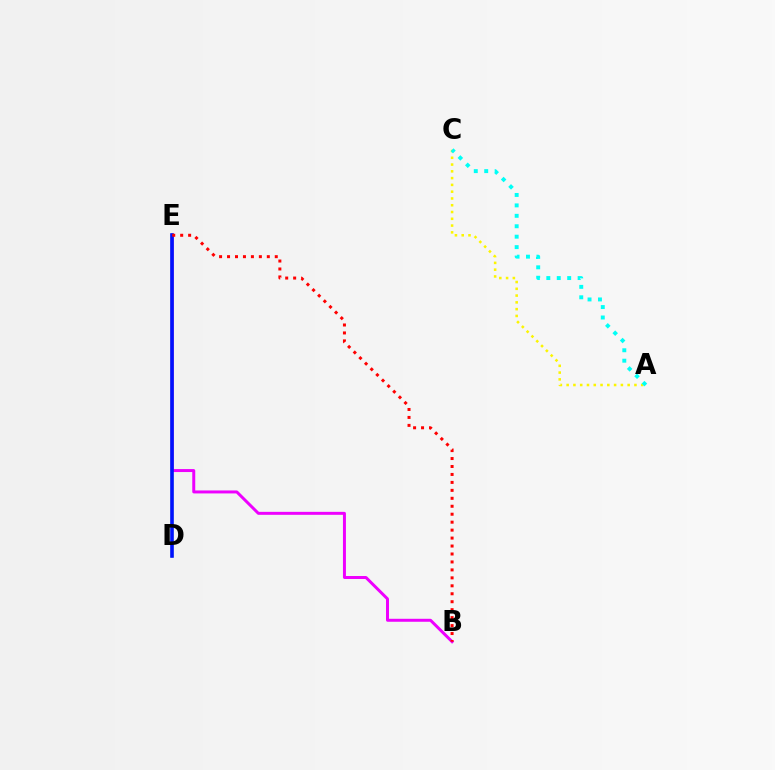{('B', 'E'): [{'color': '#ee00ff', 'line_style': 'solid', 'thickness': 2.14}, {'color': '#ff0000', 'line_style': 'dotted', 'thickness': 2.16}], ('D', 'E'): [{'color': '#08ff00', 'line_style': 'solid', 'thickness': 1.71}, {'color': '#0010ff', 'line_style': 'solid', 'thickness': 2.58}], ('A', 'C'): [{'color': '#fcf500', 'line_style': 'dotted', 'thickness': 1.84}, {'color': '#00fff6', 'line_style': 'dotted', 'thickness': 2.83}]}